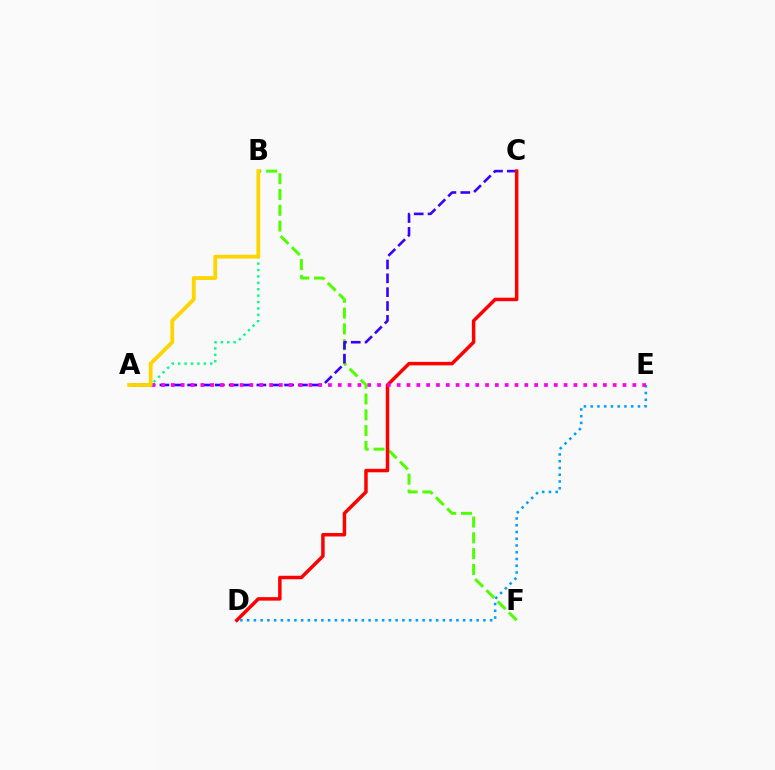{('B', 'F'): [{'color': '#4fff00', 'line_style': 'dashed', 'thickness': 2.15}], ('A', 'C'): [{'color': '#3700ff', 'line_style': 'dashed', 'thickness': 1.88}], ('A', 'B'): [{'color': '#00ff86', 'line_style': 'dotted', 'thickness': 1.74}, {'color': '#ffd500', 'line_style': 'solid', 'thickness': 2.76}], ('C', 'D'): [{'color': '#ff0000', 'line_style': 'solid', 'thickness': 2.51}], ('D', 'E'): [{'color': '#009eff', 'line_style': 'dotted', 'thickness': 1.83}], ('A', 'E'): [{'color': '#ff00ed', 'line_style': 'dotted', 'thickness': 2.67}]}